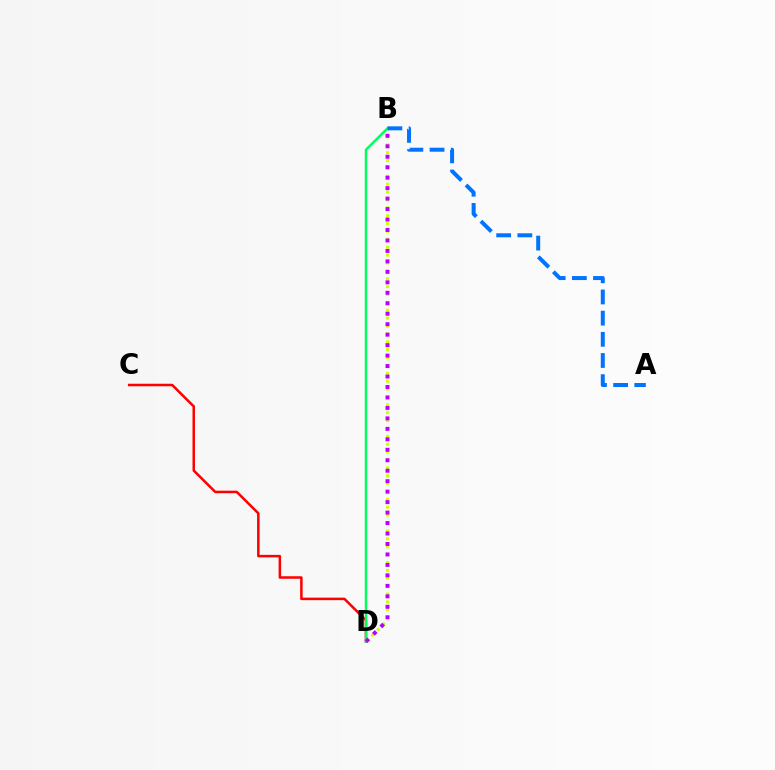{('C', 'D'): [{'color': '#ff0000', 'line_style': 'solid', 'thickness': 1.81}], ('B', 'D'): [{'color': '#d1ff00', 'line_style': 'dotted', 'thickness': 2.14}, {'color': '#00ff5c', 'line_style': 'solid', 'thickness': 1.73}, {'color': '#b900ff', 'line_style': 'dotted', 'thickness': 2.84}], ('A', 'B'): [{'color': '#0074ff', 'line_style': 'dashed', 'thickness': 2.88}]}